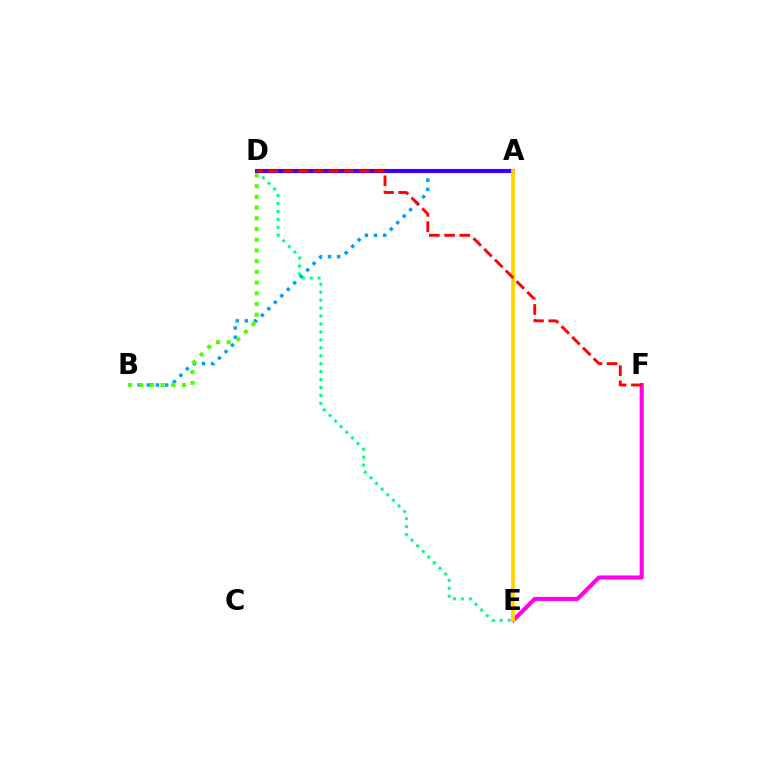{('A', 'B'): [{'color': '#009eff', 'line_style': 'dotted', 'thickness': 2.48}], ('D', 'E'): [{'color': '#00ff86', 'line_style': 'dotted', 'thickness': 2.16}], ('B', 'D'): [{'color': '#4fff00', 'line_style': 'dotted', 'thickness': 2.91}], ('A', 'D'): [{'color': '#3700ff', 'line_style': 'solid', 'thickness': 2.97}], ('E', 'F'): [{'color': '#ff00ed', 'line_style': 'solid', 'thickness': 2.93}], ('A', 'E'): [{'color': '#ffd500', 'line_style': 'solid', 'thickness': 2.75}], ('D', 'F'): [{'color': '#ff0000', 'line_style': 'dashed', 'thickness': 2.07}]}